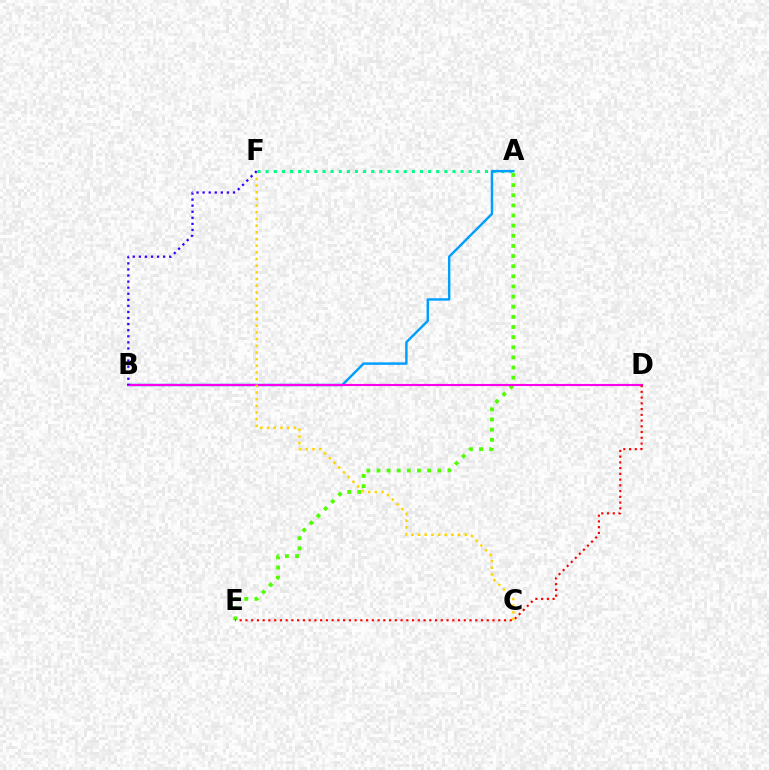{('A', 'F'): [{'color': '#00ff86', 'line_style': 'dotted', 'thickness': 2.21}], ('A', 'B'): [{'color': '#009eff', 'line_style': 'solid', 'thickness': 1.75}], ('A', 'E'): [{'color': '#4fff00', 'line_style': 'dotted', 'thickness': 2.75}], ('B', 'D'): [{'color': '#ff00ed', 'line_style': 'solid', 'thickness': 1.55}], ('D', 'E'): [{'color': '#ff0000', 'line_style': 'dotted', 'thickness': 1.56}], ('C', 'F'): [{'color': '#ffd500', 'line_style': 'dotted', 'thickness': 1.81}], ('B', 'F'): [{'color': '#3700ff', 'line_style': 'dotted', 'thickness': 1.65}]}